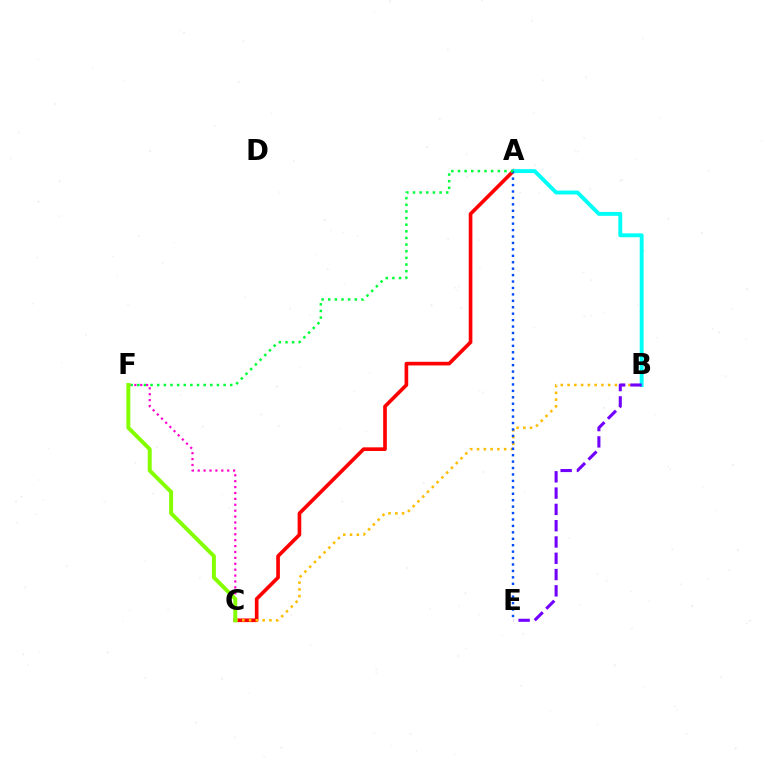{('A', 'C'): [{'color': '#ff0000', 'line_style': 'solid', 'thickness': 2.62}], ('B', 'C'): [{'color': '#ffbd00', 'line_style': 'dotted', 'thickness': 1.84}], ('A', 'B'): [{'color': '#00fff6', 'line_style': 'solid', 'thickness': 2.81}], ('A', 'E'): [{'color': '#004bff', 'line_style': 'dotted', 'thickness': 1.75}], ('A', 'F'): [{'color': '#00ff39', 'line_style': 'dotted', 'thickness': 1.8}], ('C', 'F'): [{'color': '#ff00cf', 'line_style': 'dotted', 'thickness': 1.6}, {'color': '#84ff00', 'line_style': 'solid', 'thickness': 2.83}], ('B', 'E'): [{'color': '#7200ff', 'line_style': 'dashed', 'thickness': 2.21}]}